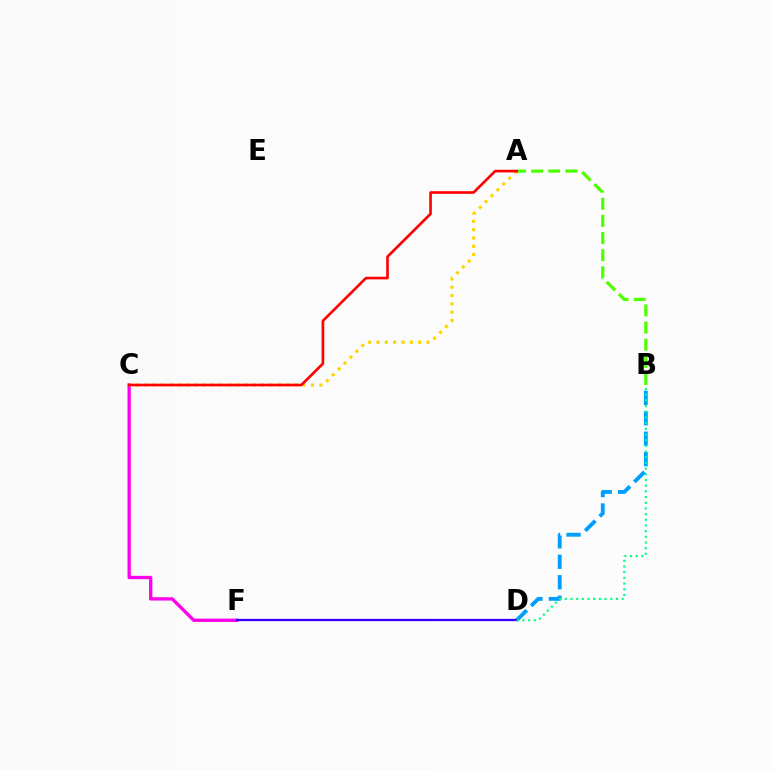{('C', 'F'): [{'color': '#ff00ed', 'line_style': 'solid', 'thickness': 2.39}], ('B', 'D'): [{'color': '#009eff', 'line_style': 'dashed', 'thickness': 2.78}, {'color': '#00ff86', 'line_style': 'dotted', 'thickness': 1.54}], ('A', 'C'): [{'color': '#ffd500', 'line_style': 'dotted', 'thickness': 2.26}, {'color': '#ff0000', 'line_style': 'solid', 'thickness': 1.9}], ('D', 'F'): [{'color': '#3700ff', 'line_style': 'solid', 'thickness': 1.64}], ('A', 'B'): [{'color': '#4fff00', 'line_style': 'dashed', 'thickness': 2.33}]}